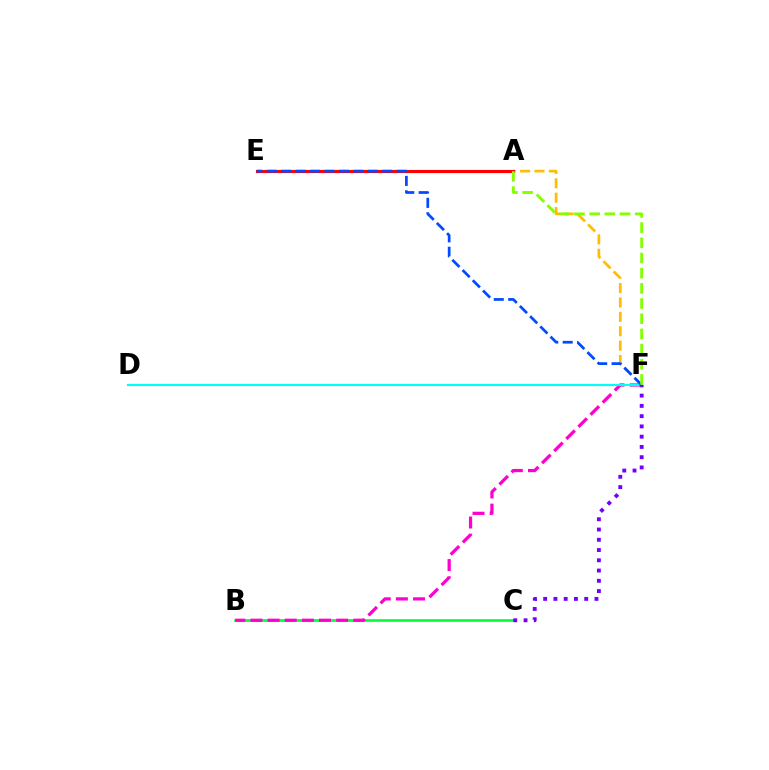{('B', 'C'): [{'color': '#00ff39', 'line_style': 'solid', 'thickness': 1.91}], ('B', 'F'): [{'color': '#ff00cf', 'line_style': 'dashed', 'thickness': 2.33}], ('A', 'F'): [{'color': '#ffbd00', 'line_style': 'dashed', 'thickness': 1.96}, {'color': '#84ff00', 'line_style': 'dashed', 'thickness': 2.06}], ('A', 'E'): [{'color': '#ff0000', 'line_style': 'solid', 'thickness': 2.25}], ('D', 'F'): [{'color': '#00fff6', 'line_style': 'solid', 'thickness': 1.53}], ('E', 'F'): [{'color': '#004bff', 'line_style': 'dashed', 'thickness': 1.96}], ('C', 'F'): [{'color': '#7200ff', 'line_style': 'dotted', 'thickness': 2.79}]}